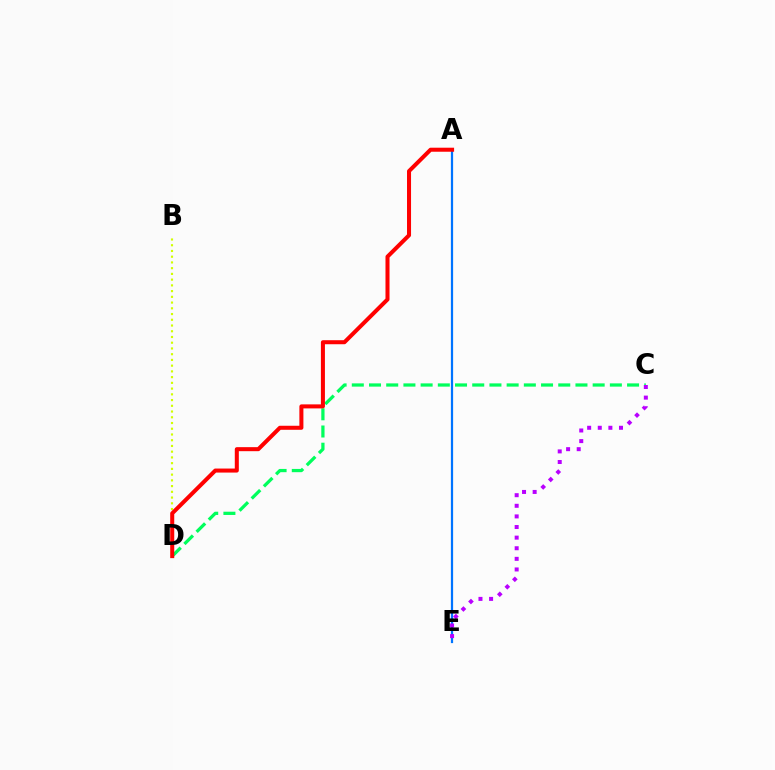{('A', 'E'): [{'color': '#0074ff', 'line_style': 'solid', 'thickness': 1.6}], ('C', 'D'): [{'color': '#00ff5c', 'line_style': 'dashed', 'thickness': 2.34}], ('C', 'E'): [{'color': '#b900ff', 'line_style': 'dotted', 'thickness': 2.88}], ('B', 'D'): [{'color': '#d1ff00', 'line_style': 'dotted', 'thickness': 1.56}], ('A', 'D'): [{'color': '#ff0000', 'line_style': 'solid', 'thickness': 2.9}]}